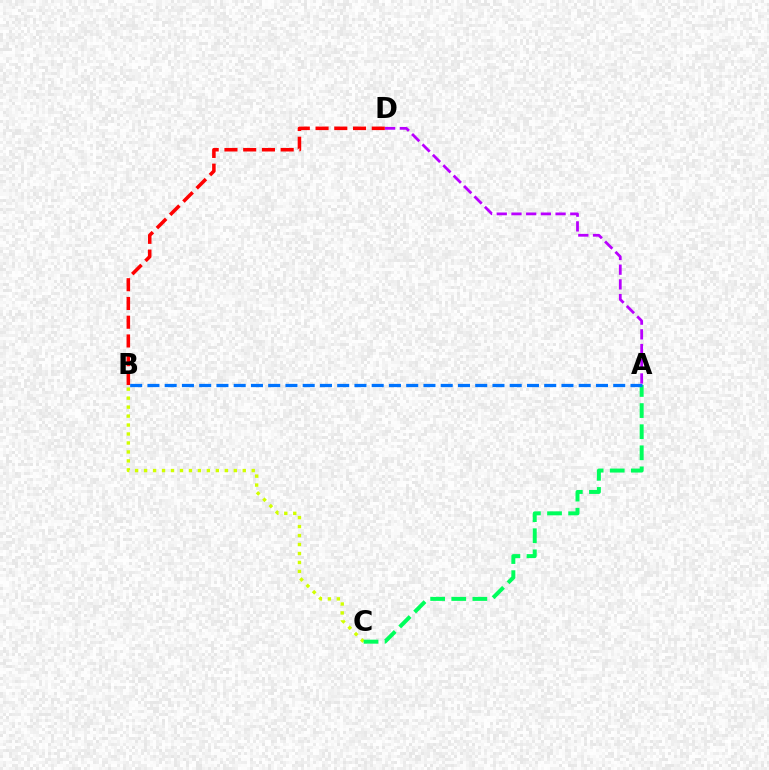{('A', 'D'): [{'color': '#b900ff', 'line_style': 'dashed', 'thickness': 2.0}], ('B', 'C'): [{'color': '#d1ff00', 'line_style': 'dotted', 'thickness': 2.44}], ('A', 'C'): [{'color': '#00ff5c', 'line_style': 'dashed', 'thickness': 2.87}], ('B', 'D'): [{'color': '#ff0000', 'line_style': 'dashed', 'thickness': 2.55}], ('A', 'B'): [{'color': '#0074ff', 'line_style': 'dashed', 'thickness': 2.34}]}